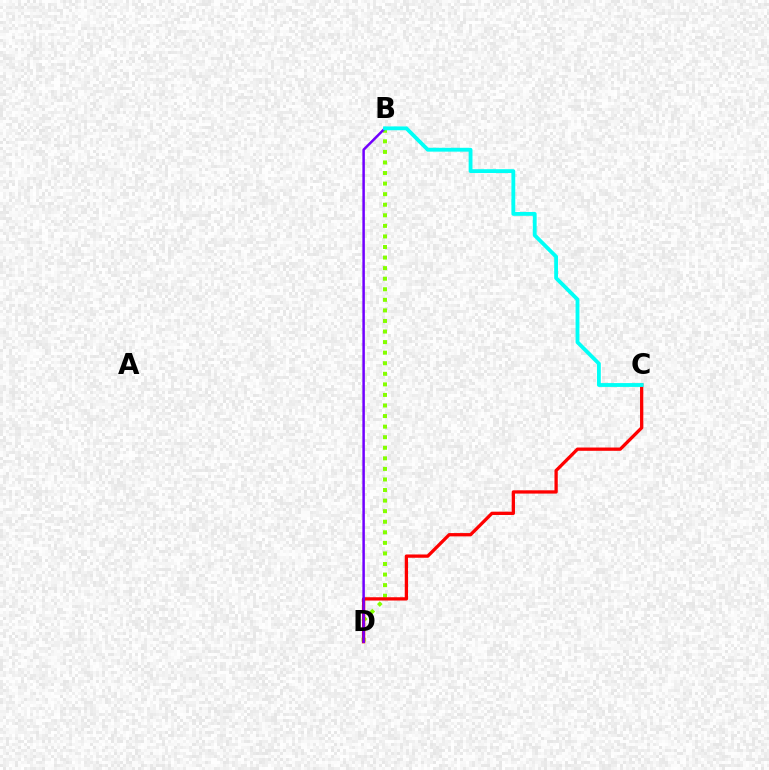{('B', 'D'): [{'color': '#84ff00', 'line_style': 'dotted', 'thickness': 2.87}, {'color': '#7200ff', 'line_style': 'solid', 'thickness': 1.8}], ('C', 'D'): [{'color': '#ff0000', 'line_style': 'solid', 'thickness': 2.37}], ('B', 'C'): [{'color': '#00fff6', 'line_style': 'solid', 'thickness': 2.76}]}